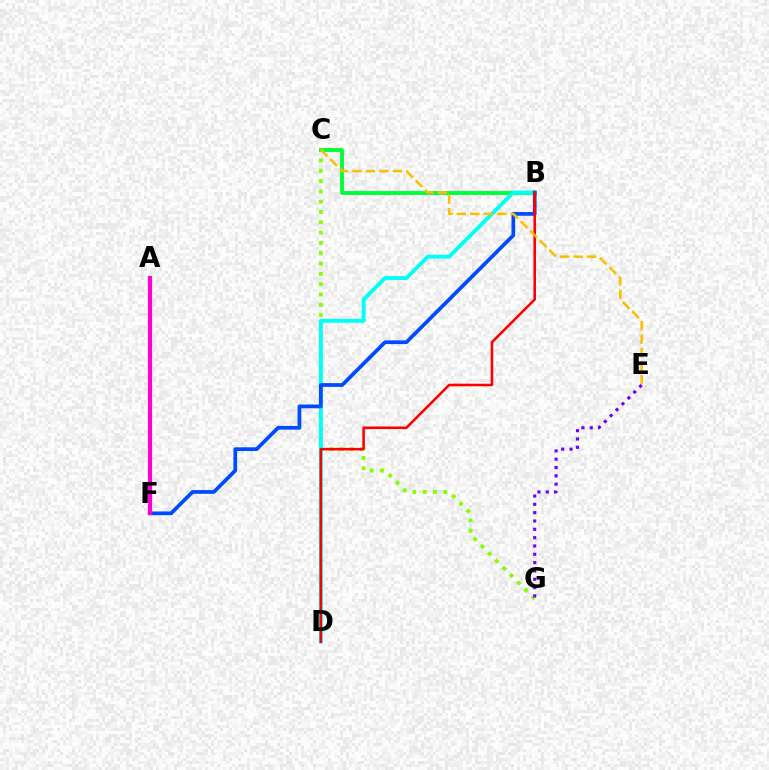{('C', 'G'): [{'color': '#84ff00', 'line_style': 'dotted', 'thickness': 2.8}], ('B', 'C'): [{'color': '#00ff39', 'line_style': 'solid', 'thickness': 2.79}], ('B', 'D'): [{'color': '#00fff6', 'line_style': 'solid', 'thickness': 2.78}, {'color': '#ff0000', 'line_style': 'solid', 'thickness': 1.85}], ('B', 'F'): [{'color': '#004bff', 'line_style': 'solid', 'thickness': 2.69}], ('C', 'E'): [{'color': '#ffbd00', 'line_style': 'dashed', 'thickness': 1.83}], ('A', 'F'): [{'color': '#ff00cf', 'line_style': 'solid', 'thickness': 2.99}], ('E', 'G'): [{'color': '#7200ff', 'line_style': 'dotted', 'thickness': 2.26}]}